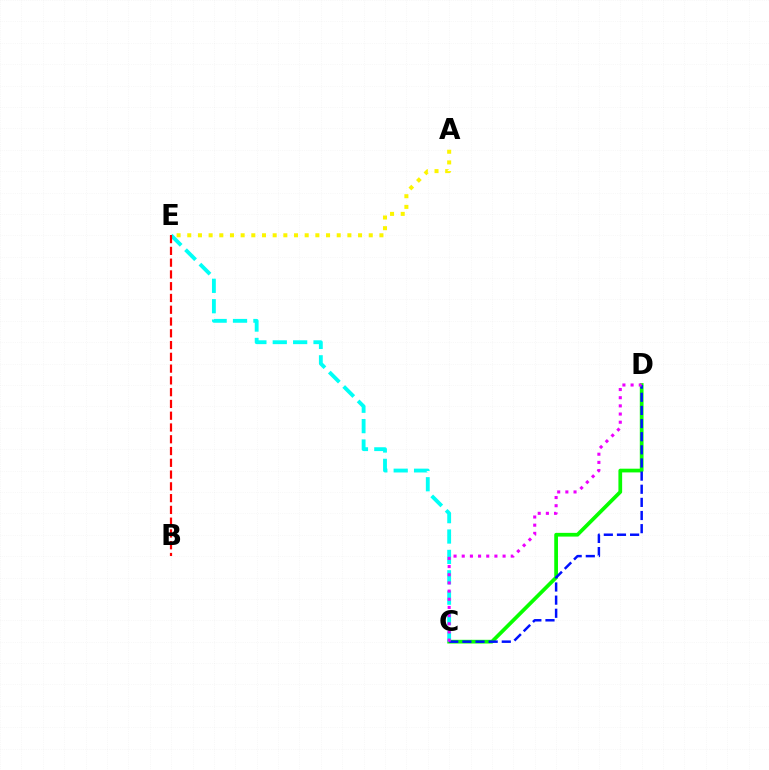{('C', 'D'): [{'color': '#08ff00', 'line_style': 'solid', 'thickness': 2.68}, {'color': '#0010ff', 'line_style': 'dashed', 'thickness': 1.78}, {'color': '#ee00ff', 'line_style': 'dotted', 'thickness': 2.22}], ('C', 'E'): [{'color': '#00fff6', 'line_style': 'dashed', 'thickness': 2.77}], ('A', 'E'): [{'color': '#fcf500', 'line_style': 'dotted', 'thickness': 2.9}], ('B', 'E'): [{'color': '#ff0000', 'line_style': 'dashed', 'thickness': 1.6}]}